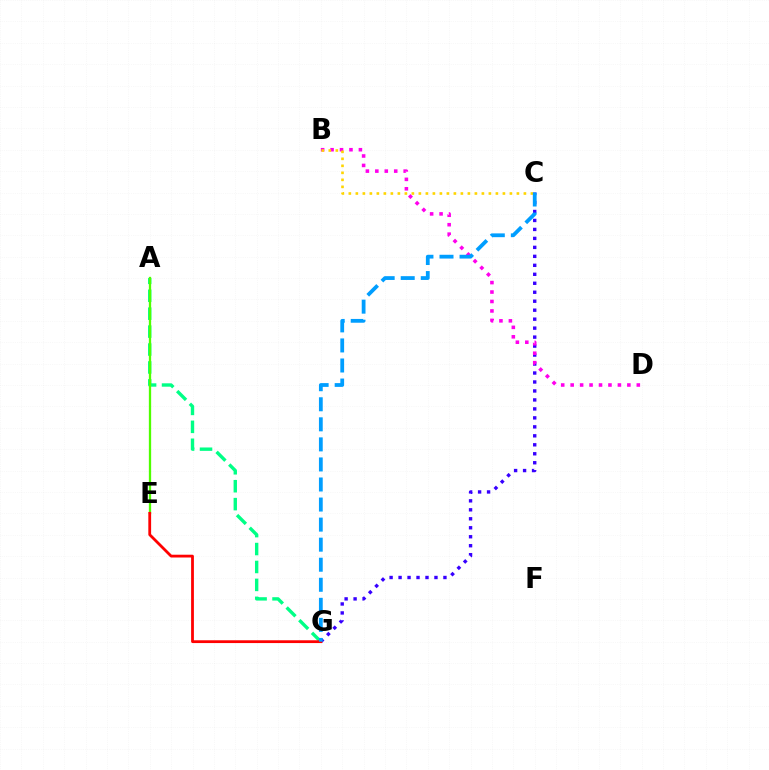{('A', 'G'): [{'color': '#00ff86', 'line_style': 'dashed', 'thickness': 2.44}], ('C', 'G'): [{'color': '#3700ff', 'line_style': 'dotted', 'thickness': 2.44}, {'color': '#009eff', 'line_style': 'dashed', 'thickness': 2.72}], ('B', 'D'): [{'color': '#ff00ed', 'line_style': 'dotted', 'thickness': 2.57}], ('A', 'E'): [{'color': '#4fff00', 'line_style': 'solid', 'thickness': 1.65}], ('E', 'G'): [{'color': '#ff0000', 'line_style': 'solid', 'thickness': 2.01}], ('B', 'C'): [{'color': '#ffd500', 'line_style': 'dotted', 'thickness': 1.9}]}